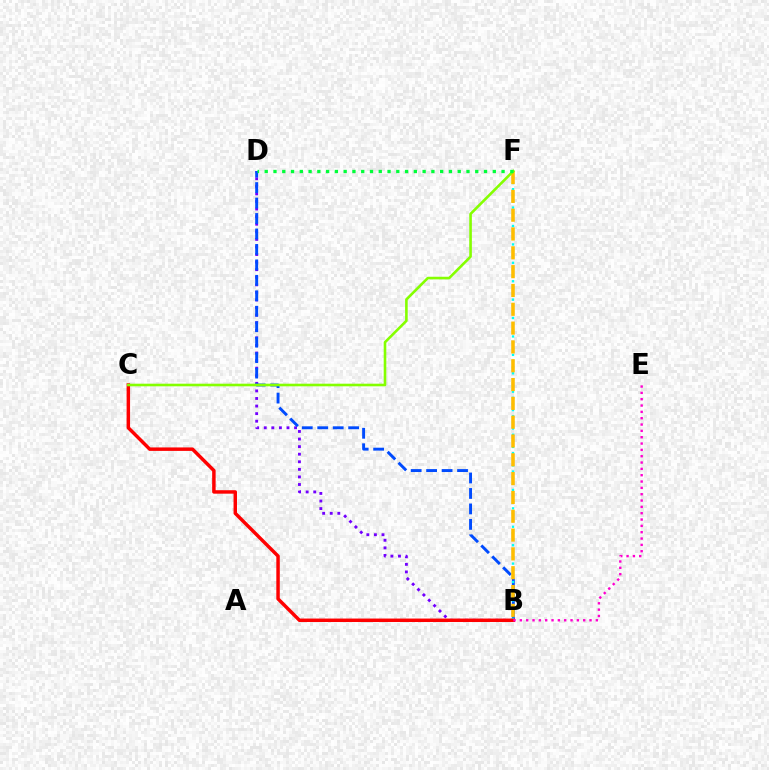{('B', 'D'): [{'color': '#7200ff', 'line_style': 'dotted', 'thickness': 2.06}, {'color': '#004bff', 'line_style': 'dashed', 'thickness': 2.1}], ('B', 'F'): [{'color': '#00fff6', 'line_style': 'dotted', 'thickness': 1.67}, {'color': '#ffbd00', 'line_style': 'dashed', 'thickness': 2.56}], ('B', 'C'): [{'color': '#ff0000', 'line_style': 'solid', 'thickness': 2.49}], ('B', 'E'): [{'color': '#ff00cf', 'line_style': 'dotted', 'thickness': 1.72}], ('C', 'F'): [{'color': '#84ff00', 'line_style': 'solid', 'thickness': 1.88}], ('D', 'F'): [{'color': '#00ff39', 'line_style': 'dotted', 'thickness': 2.38}]}